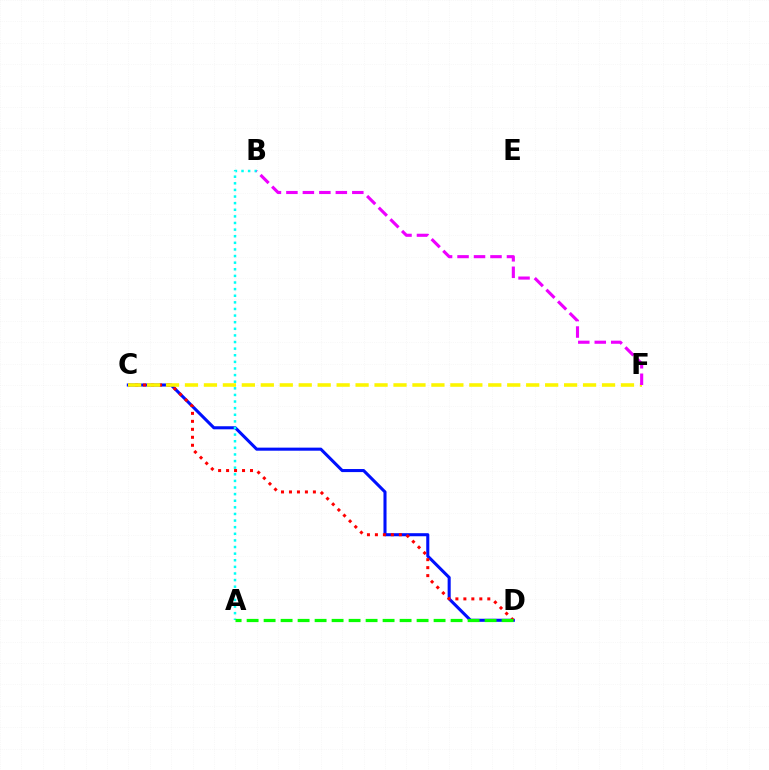{('C', 'D'): [{'color': '#0010ff', 'line_style': 'solid', 'thickness': 2.21}, {'color': '#ff0000', 'line_style': 'dotted', 'thickness': 2.17}], ('C', 'F'): [{'color': '#fcf500', 'line_style': 'dashed', 'thickness': 2.58}], ('A', 'B'): [{'color': '#00fff6', 'line_style': 'dotted', 'thickness': 1.8}], ('B', 'F'): [{'color': '#ee00ff', 'line_style': 'dashed', 'thickness': 2.24}], ('A', 'D'): [{'color': '#08ff00', 'line_style': 'dashed', 'thickness': 2.31}]}